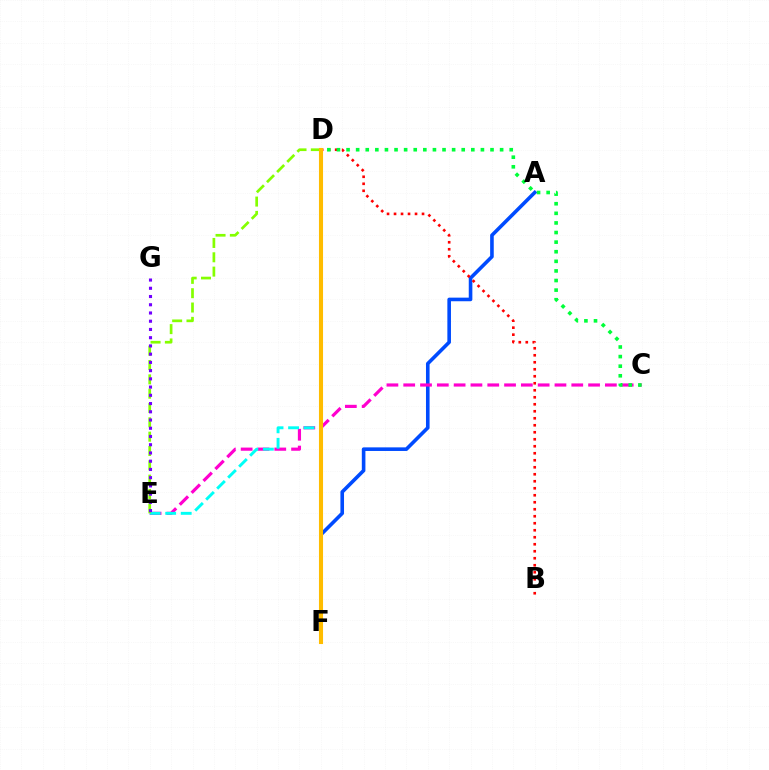{('A', 'F'): [{'color': '#004bff', 'line_style': 'solid', 'thickness': 2.6}], ('B', 'D'): [{'color': '#ff0000', 'line_style': 'dotted', 'thickness': 1.9}], ('C', 'E'): [{'color': '#ff00cf', 'line_style': 'dashed', 'thickness': 2.28}], ('D', 'E'): [{'color': '#00fff6', 'line_style': 'dashed', 'thickness': 2.11}, {'color': '#84ff00', 'line_style': 'dashed', 'thickness': 1.95}], ('C', 'D'): [{'color': '#00ff39', 'line_style': 'dotted', 'thickness': 2.61}], ('E', 'G'): [{'color': '#7200ff', 'line_style': 'dotted', 'thickness': 2.24}], ('D', 'F'): [{'color': '#ffbd00', 'line_style': 'solid', 'thickness': 2.94}]}